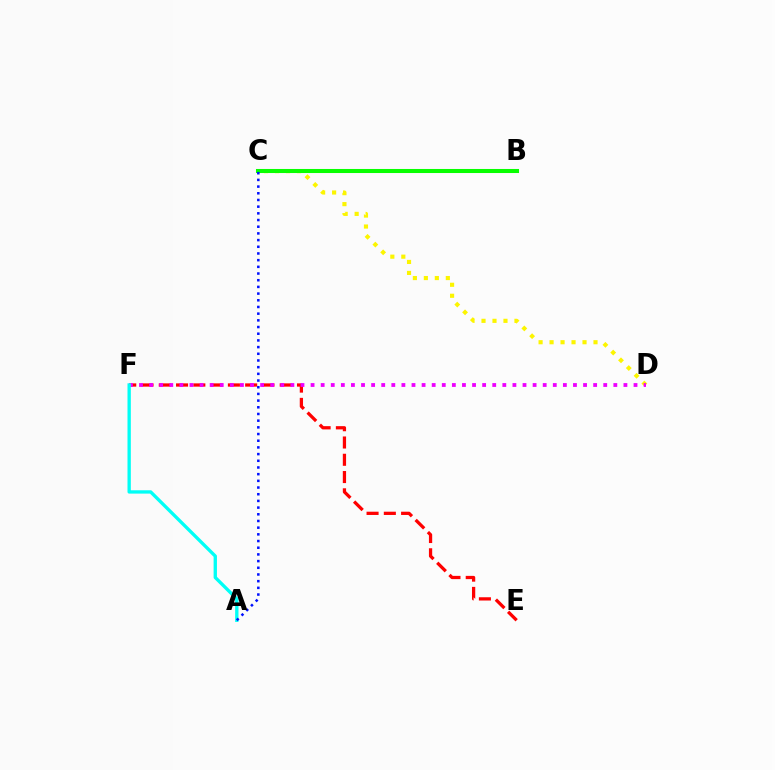{('C', 'D'): [{'color': '#fcf500', 'line_style': 'dotted', 'thickness': 2.98}], ('E', 'F'): [{'color': '#ff0000', 'line_style': 'dashed', 'thickness': 2.35}], ('D', 'F'): [{'color': '#ee00ff', 'line_style': 'dotted', 'thickness': 2.74}], ('A', 'F'): [{'color': '#00fff6', 'line_style': 'solid', 'thickness': 2.4}], ('B', 'C'): [{'color': '#08ff00', 'line_style': 'solid', 'thickness': 2.92}], ('A', 'C'): [{'color': '#0010ff', 'line_style': 'dotted', 'thickness': 1.82}]}